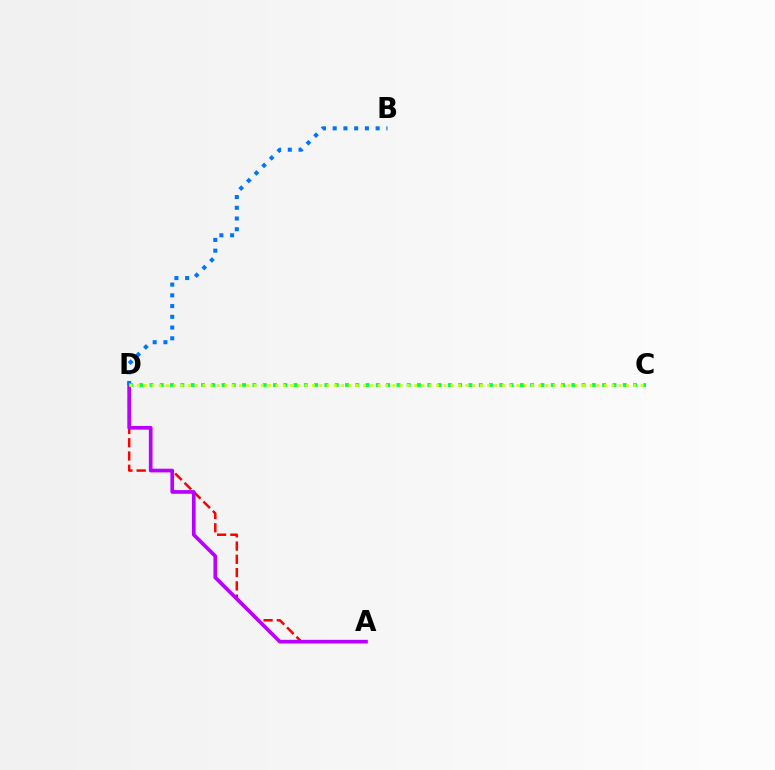{('A', 'D'): [{'color': '#ff0000', 'line_style': 'dashed', 'thickness': 1.8}, {'color': '#b900ff', 'line_style': 'solid', 'thickness': 2.65}], ('B', 'D'): [{'color': '#0074ff', 'line_style': 'dotted', 'thickness': 2.92}], ('C', 'D'): [{'color': '#00ff5c', 'line_style': 'dotted', 'thickness': 2.8}, {'color': '#d1ff00', 'line_style': 'dotted', 'thickness': 1.98}]}